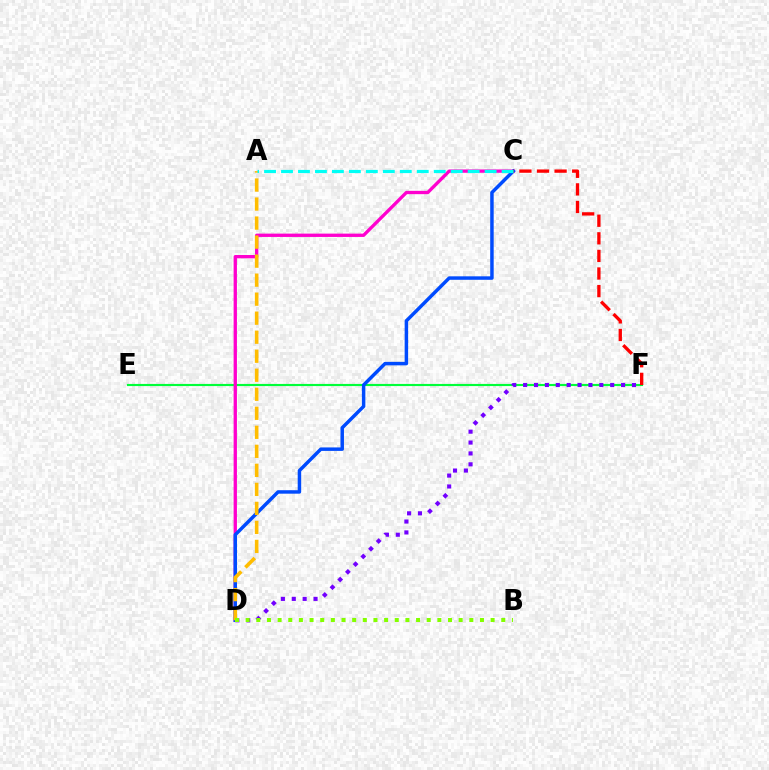{('E', 'F'): [{'color': '#00ff39', 'line_style': 'solid', 'thickness': 1.55}], ('C', 'D'): [{'color': '#ff00cf', 'line_style': 'solid', 'thickness': 2.39}, {'color': '#004bff', 'line_style': 'solid', 'thickness': 2.5}], ('D', 'F'): [{'color': '#7200ff', 'line_style': 'dotted', 'thickness': 2.96}], ('C', 'F'): [{'color': '#ff0000', 'line_style': 'dashed', 'thickness': 2.39}], ('A', 'D'): [{'color': '#ffbd00', 'line_style': 'dashed', 'thickness': 2.58}], ('B', 'D'): [{'color': '#84ff00', 'line_style': 'dotted', 'thickness': 2.89}], ('A', 'C'): [{'color': '#00fff6', 'line_style': 'dashed', 'thickness': 2.3}]}